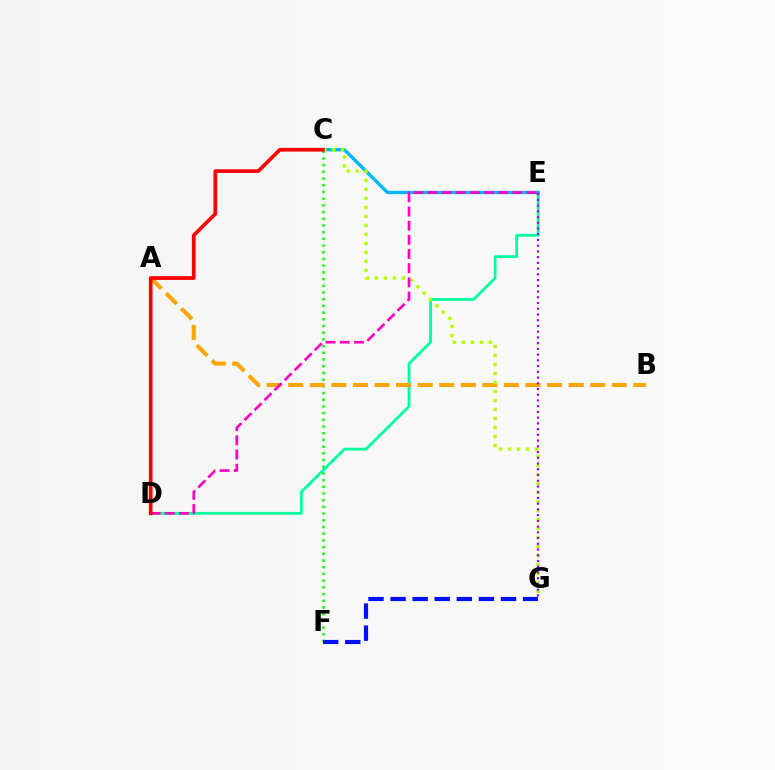{('C', 'F'): [{'color': '#08ff00', 'line_style': 'dotted', 'thickness': 1.82}], ('D', 'E'): [{'color': '#00ff9d', 'line_style': 'solid', 'thickness': 2.02}, {'color': '#ff00bd', 'line_style': 'dashed', 'thickness': 1.92}], ('C', 'E'): [{'color': '#00b5ff', 'line_style': 'solid', 'thickness': 2.41}], ('F', 'G'): [{'color': '#0010ff', 'line_style': 'dashed', 'thickness': 3.0}], ('A', 'B'): [{'color': '#ffa500', 'line_style': 'dashed', 'thickness': 2.93}], ('C', 'G'): [{'color': '#b3ff00', 'line_style': 'dotted', 'thickness': 2.45}], ('E', 'G'): [{'color': '#9b00ff', 'line_style': 'dotted', 'thickness': 1.56}], ('C', 'D'): [{'color': '#ff0000', 'line_style': 'solid', 'thickness': 2.66}]}